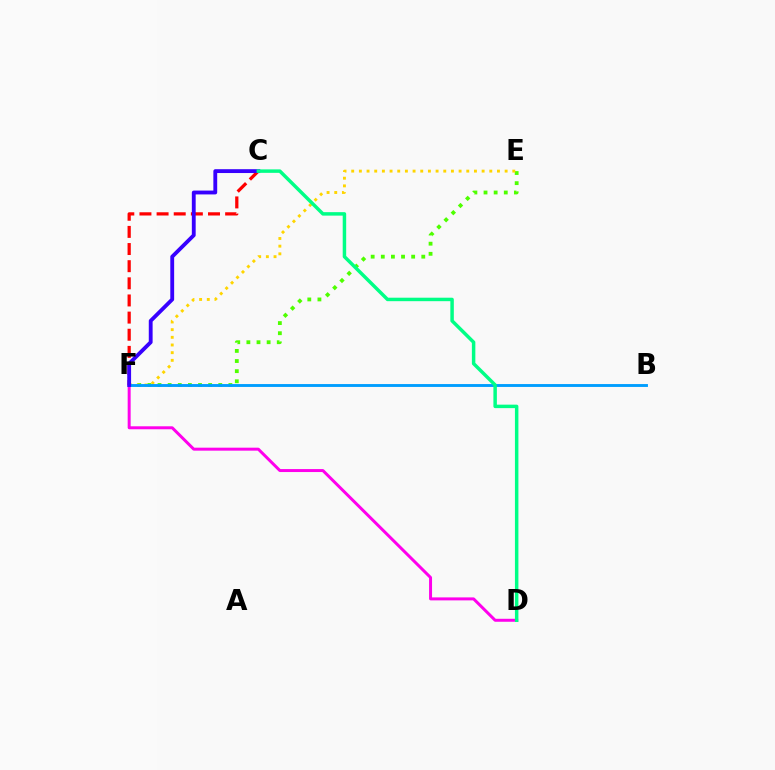{('D', 'F'): [{'color': '#ff00ed', 'line_style': 'solid', 'thickness': 2.14}], ('C', 'F'): [{'color': '#ff0000', 'line_style': 'dashed', 'thickness': 2.33}, {'color': '#3700ff', 'line_style': 'solid', 'thickness': 2.77}], ('E', 'F'): [{'color': '#4fff00', 'line_style': 'dotted', 'thickness': 2.75}, {'color': '#ffd500', 'line_style': 'dotted', 'thickness': 2.08}], ('B', 'F'): [{'color': '#009eff', 'line_style': 'solid', 'thickness': 2.08}], ('C', 'D'): [{'color': '#00ff86', 'line_style': 'solid', 'thickness': 2.5}]}